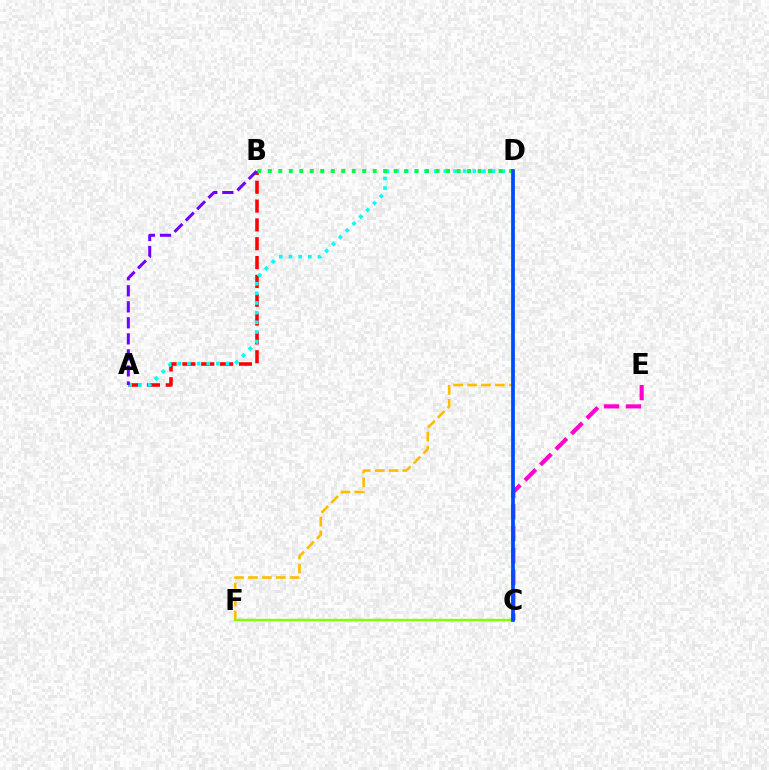{('A', 'B'): [{'color': '#ff0000', 'line_style': 'dashed', 'thickness': 2.56}, {'color': '#7200ff', 'line_style': 'dashed', 'thickness': 2.18}], ('A', 'D'): [{'color': '#00fff6', 'line_style': 'dotted', 'thickness': 2.62}], ('D', 'F'): [{'color': '#ffbd00', 'line_style': 'dashed', 'thickness': 1.89}], ('C', 'F'): [{'color': '#84ff00', 'line_style': 'solid', 'thickness': 1.75}], ('C', 'E'): [{'color': '#ff00cf', 'line_style': 'dashed', 'thickness': 2.98}], ('B', 'D'): [{'color': '#00ff39', 'line_style': 'dotted', 'thickness': 2.85}], ('C', 'D'): [{'color': '#004bff', 'line_style': 'solid', 'thickness': 2.68}]}